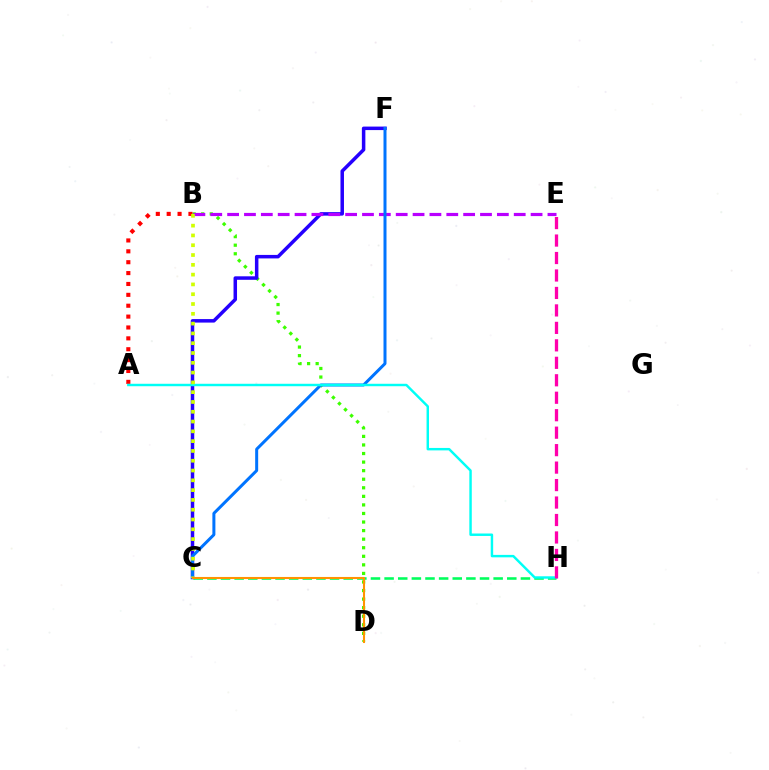{('B', 'D'): [{'color': '#3dff00', 'line_style': 'dotted', 'thickness': 2.33}], ('C', 'H'): [{'color': '#00ff5c', 'line_style': 'dashed', 'thickness': 1.85}], ('C', 'F'): [{'color': '#2500ff', 'line_style': 'solid', 'thickness': 2.52}, {'color': '#0074ff', 'line_style': 'solid', 'thickness': 2.16}], ('B', 'E'): [{'color': '#b900ff', 'line_style': 'dashed', 'thickness': 2.29}], ('A', 'B'): [{'color': '#ff0000', 'line_style': 'dotted', 'thickness': 2.96}], ('A', 'H'): [{'color': '#00fff6', 'line_style': 'solid', 'thickness': 1.76}], ('B', 'C'): [{'color': '#d1ff00', 'line_style': 'dotted', 'thickness': 2.66}], ('C', 'D'): [{'color': '#ff9400', 'line_style': 'solid', 'thickness': 1.5}], ('E', 'H'): [{'color': '#ff00ac', 'line_style': 'dashed', 'thickness': 2.37}]}